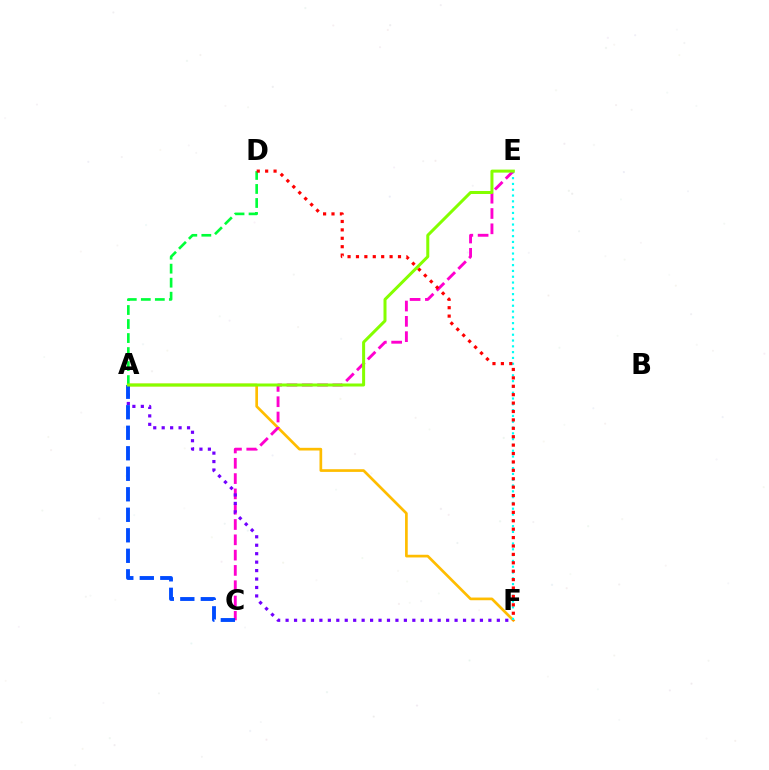{('A', 'F'): [{'color': '#ffbd00', 'line_style': 'solid', 'thickness': 1.94}, {'color': '#7200ff', 'line_style': 'dotted', 'thickness': 2.3}], ('E', 'F'): [{'color': '#00fff6', 'line_style': 'dotted', 'thickness': 1.58}], ('C', 'E'): [{'color': '#ff00cf', 'line_style': 'dashed', 'thickness': 2.08}], ('A', 'C'): [{'color': '#004bff', 'line_style': 'dashed', 'thickness': 2.79}], ('A', 'D'): [{'color': '#00ff39', 'line_style': 'dashed', 'thickness': 1.9}], ('D', 'F'): [{'color': '#ff0000', 'line_style': 'dotted', 'thickness': 2.28}], ('A', 'E'): [{'color': '#84ff00', 'line_style': 'solid', 'thickness': 2.17}]}